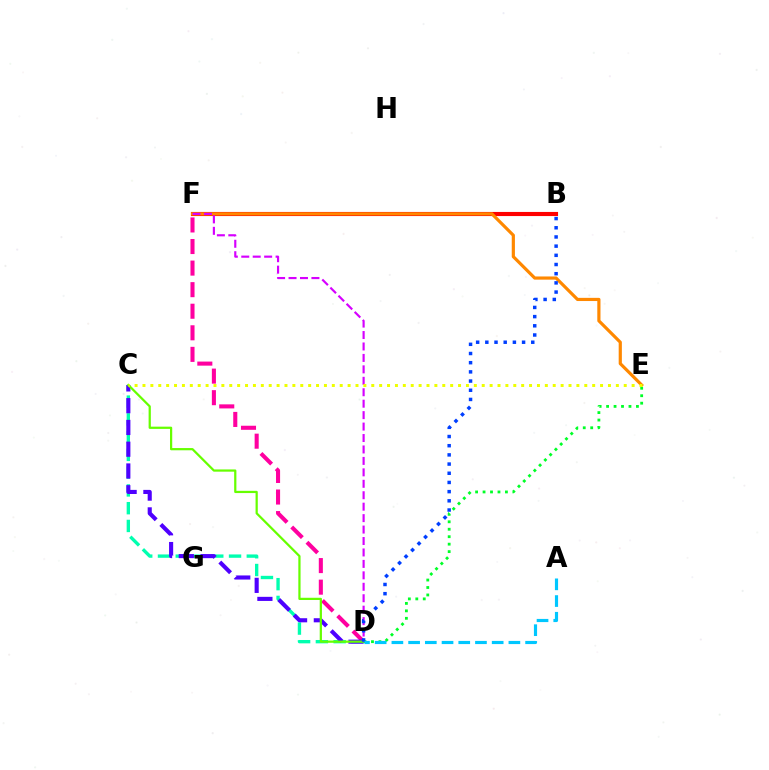{('C', 'D'): [{'color': '#00ffaf', 'line_style': 'dashed', 'thickness': 2.41}, {'color': '#4f00ff', 'line_style': 'dashed', 'thickness': 2.96}, {'color': '#66ff00', 'line_style': 'solid', 'thickness': 1.61}], ('D', 'F'): [{'color': '#ff00a0', 'line_style': 'dashed', 'thickness': 2.93}, {'color': '#d600ff', 'line_style': 'dashed', 'thickness': 1.55}], ('B', 'F'): [{'color': '#ff0000', 'line_style': 'solid', 'thickness': 2.96}], ('E', 'F'): [{'color': '#ff8800', 'line_style': 'solid', 'thickness': 2.29}], ('D', 'E'): [{'color': '#00ff27', 'line_style': 'dotted', 'thickness': 2.03}], ('C', 'E'): [{'color': '#eeff00', 'line_style': 'dotted', 'thickness': 2.14}], ('B', 'D'): [{'color': '#003fff', 'line_style': 'dotted', 'thickness': 2.5}], ('A', 'D'): [{'color': '#00c7ff', 'line_style': 'dashed', 'thickness': 2.27}]}